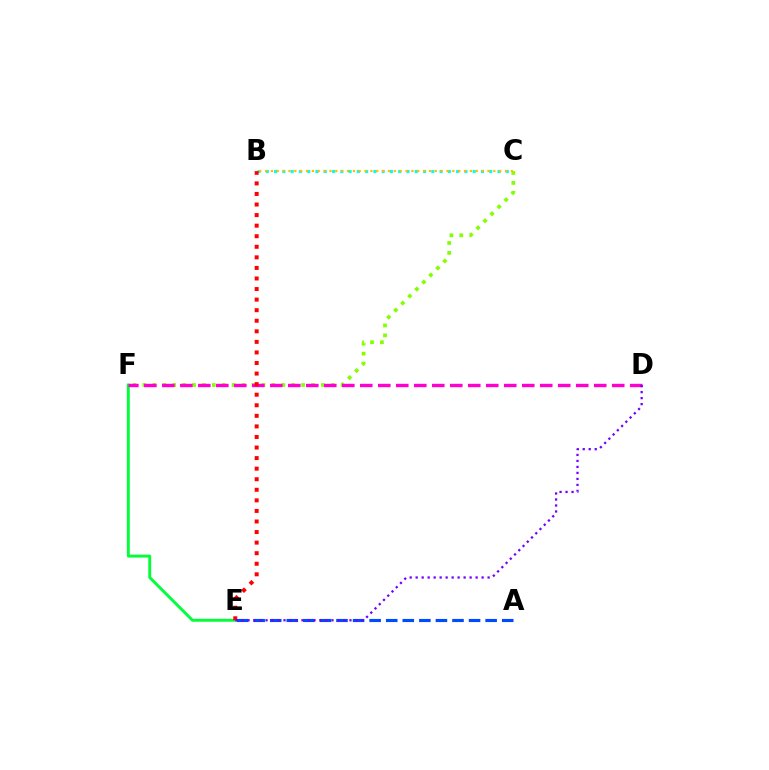{('A', 'E'): [{'color': '#004bff', 'line_style': 'dashed', 'thickness': 2.25}], ('C', 'F'): [{'color': '#84ff00', 'line_style': 'dotted', 'thickness': 2.69}], ('E', 'F'): [{'color': '#00ff39', 'line_style': 'solid', 'thickness': 2.09}], ('D', 'F'): [{'color': '#ff00cf', 'line_style': 'dashed', 'thickness': 2.44}], ('B', 'C'): [{'color': '#00fff6', 'line_style': 'dotted', 'thickness': 2.25}, {'color': '#ffbd00', 'line_style': 'dotted', 'thickness': 1.59}], ('B', 'E'): [{'color': '#ff0000', 'line_style': 'dotted', 'thickness': 2.87}], ('D', 'E'): [{'color': '#7200ff', 'line_style': 'dotted', 'thickness': 1.63}]}